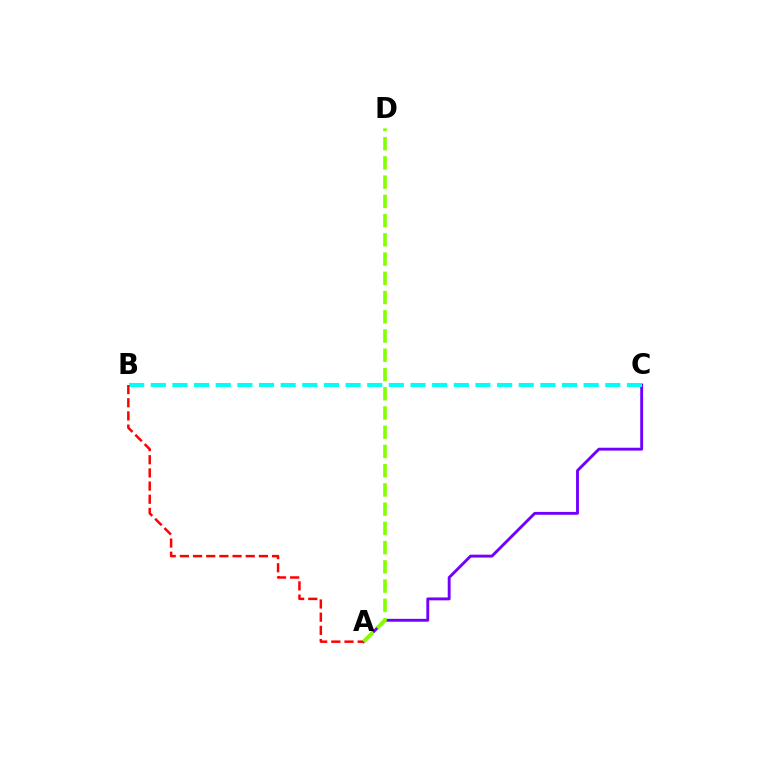{('A', 'C'): [{'color': '#7200ff', 'line_style': 'solid', 'thickness': 2.07}], ('B', 'C'): [{'color': '#00fff6', 'line_style': 'dashed', 'thickness': 2.94}], ('A', 'B'): [{'color': '#ff0000', 'line_style': 'dashed', 'thickness': 1.79}], ('A', 'D'): [{'color': '#84ff00', 'line_style': 'dashed', 'thickness': 2.61}]}